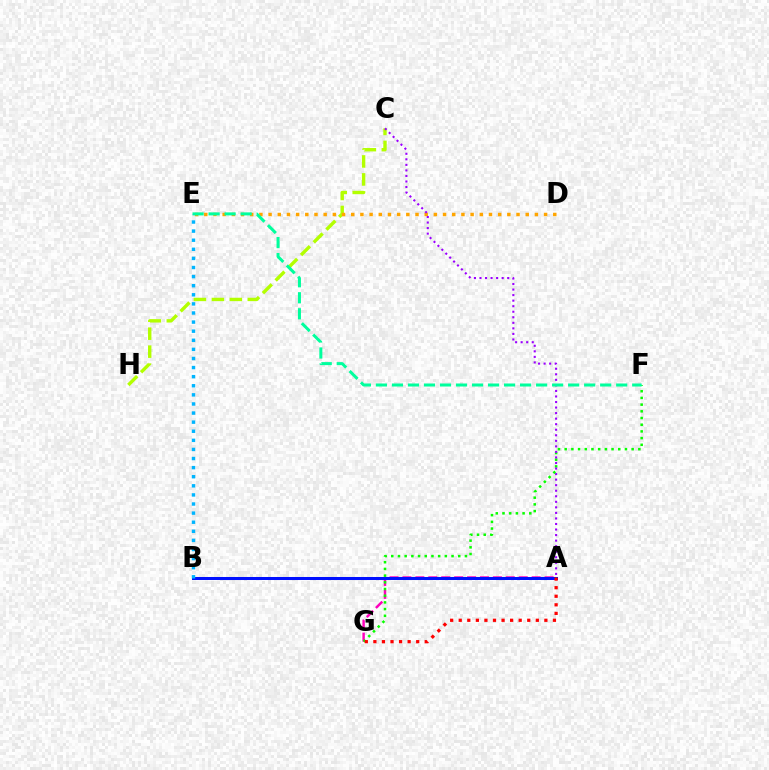{('C', 'H'): [{'color': '#b3ff00', 'line_style': 'dashed', 'thickness': 2.44}], ('A', 'G'): [{'color': '#ff00bd', 'line_style': 'dashed', 'thickness': 1.76}, {'color': '#ff0000', 'line_style': 'dotted', 'thickness': 2.33}], ('F', 'G'): [{'color': '#08ff00', 'line_style': 'dotted', 'thickness': 1.82}], ('D', 'E'): [{'color': '#ffa500', 'line_style': 'dotted', 'thickness': 2.5}], ('A', 'C'): [{'color': '#9b00ff', 'line_style': 'dotted', 'thickness': 1.51}], ('A', 'B'): [{'color': '#0010ff', 'line_style': 'solid', 'thickness': 2.18}], ('E', 'F'): [{'color': '#00ff9d', 'line_style': 'dashed', 'thickness': 2.18}], ('B', 'E'): [{'color': '#00b5ff', 'line_style': 'dotted', 'thickness': 2.47}]}